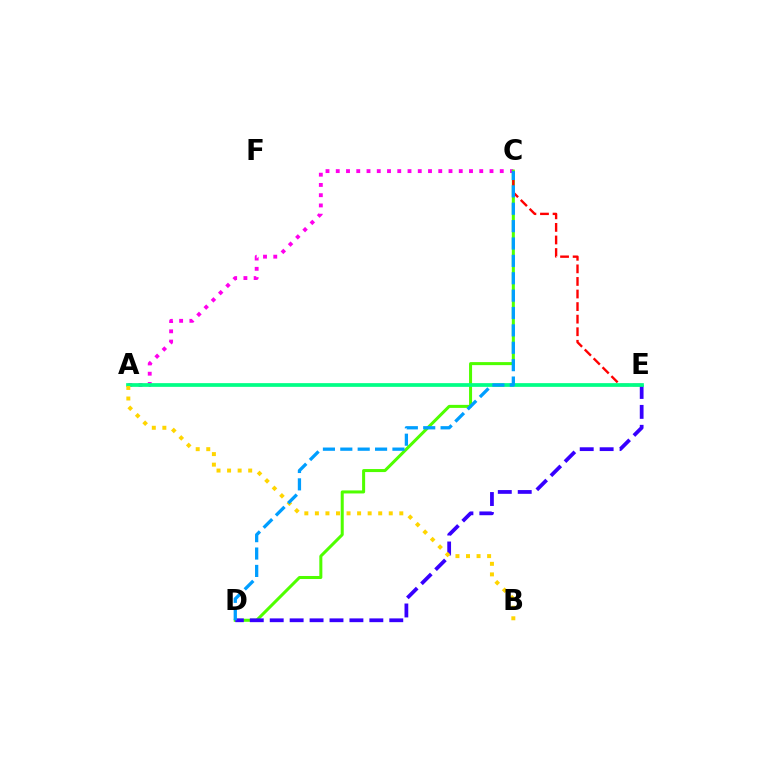{('A', 'C'): [{'color': '#ff00ed', 'line_style': 'dotted', 'thickness': 2.78}], ('C', 'D'): [{'color': '#4fff00', 'line_style': 'solid', 'thickness': 2.18}, {'color': '#009eff', 'line_style': 'dashed', 'thickness': 2.36}], ('C', 'E'): [{'color': '#ff0000', 'line_style': 'dashed', 'thickness': 1.71}], ('D', 'E'): [{'color': '#3700ff', 'line_style': 'dashed', 'thickness': 2.71}], ('A', 'E'): [{'color': '#00ff86', 'line_style': 'solid', 'thickness': 2.67}], ('A', 'B'): [{'color': '#ffd500', 'line_style': 'dotted', 'thickness': 2.87}]}